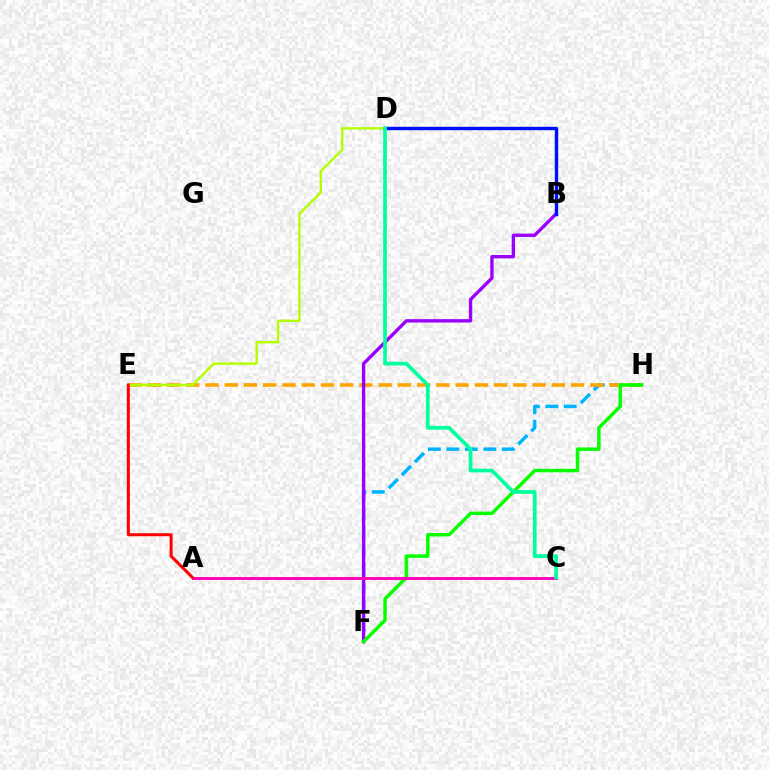{('F', 'H'): [{'color': '#00b5ff', 'line_style': 'dashed', 'thickness': 2.51}, {'color': '#08ff00', 'line_style': 'solid', 'thickness': 2.51}], ('E', 'H'): [{'color': '#ffa500', 'line_style': 'dashed', 'thickness': 2.61}], ('B', 'F'): [{'color': '#9b00ff', 'line_style': 'solid', 'thickness': 2.42}], ('D', 'E'): [{'color': '#b3ff00', 'line_style': 'solid', 'thickness': 1.71}], ('B', 'D'): [{'color': '#0010ff', 'line_style': 'solid', 'thickness': 2.44}], ('A', 'C'): [{'color': '#ff00bd', 'line_style': 'solid', 'thickness': 2.08}], ('A', 'E'): [{'color': '#ff0000', 'line_style': 'solid', 'thickness': 2.17}], ('C', 'D'): [{'color': '#00ff9d', 'line_style': 'solid', 'thickness': 2.66}]}